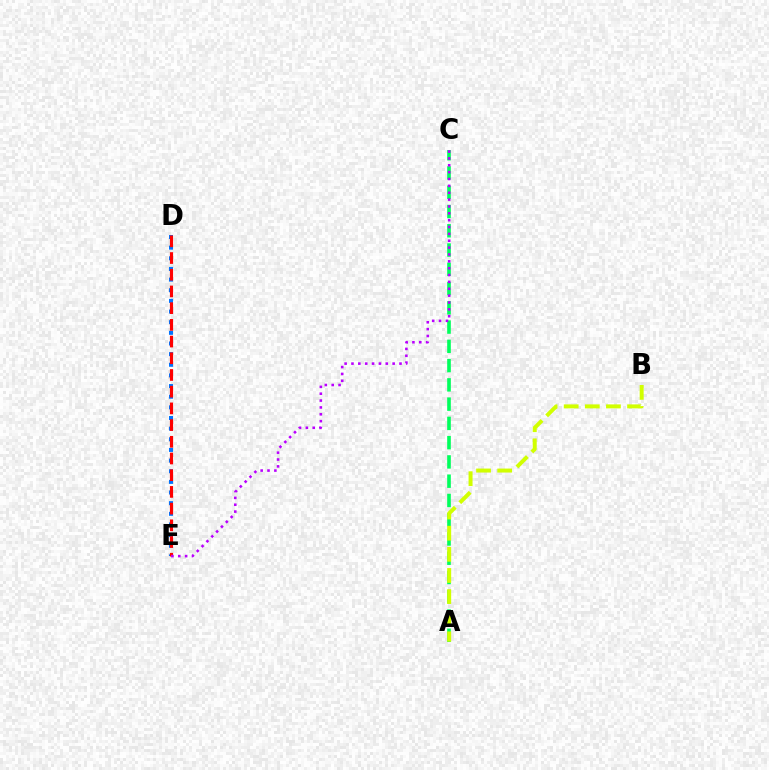{('A', 'C'): [{'color': '#00ff5c', 'line_style': 'dashed', 'thickness': 2.62}], ('D', 'E'): [{'color': '#0074ff', 'line_style': 'dotted', 'thickness': 2.89}, {'color': '#ff0000', 'line_style': 'dashed', 'thickness': 2.27}], ('A', 'B'): [{'color': '#d1ff00', 'line_style': 'dashed', 'thickness': 2.87}], ('C', 'E'): [{'color': '#b900ff', 'line_style': 'dotted', 'thickness': 1.86}]}